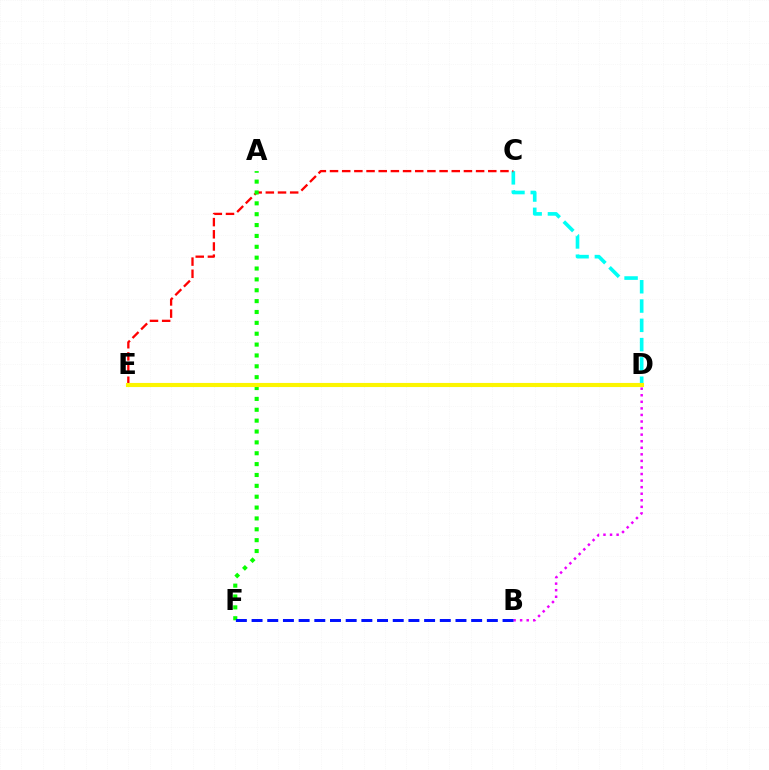{('C', 'D'): [{'color': '#00fff6', 'line_style': 'dashed', 'thickness': 2.62}], ('C', 'E'): [{'color': '#ff0000', 'line_style': 'dashed', 'thickness': 1.65}], ('B', 'D'): [{'color': '#ee00ff', 'line_style': 'dotted', 'thickness': 1.78}], ('A', 'F'): [{'color': '#08ff00', 'line_style': 'dotted', 'thickness': 2.95}], ('B', 'F'): [{'color': '#0010ff', 'line_style': 'dashed', 'thickness': 2.13}], ('D', 'E'): [{'color': '#fcf500', 'line_style': 'solid', 'thickness': 2.95}]}